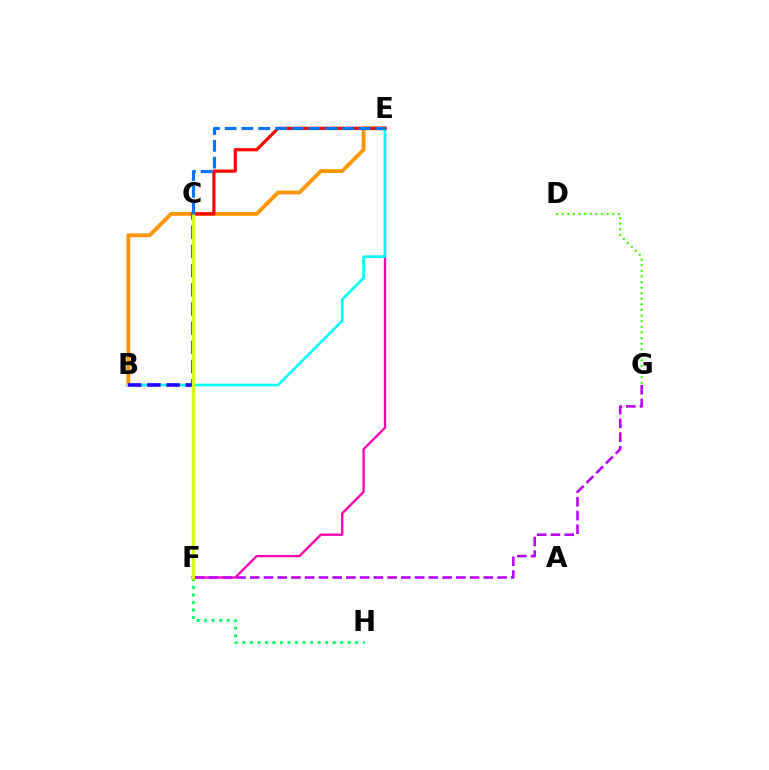{('E', 'F'): [{'color': '#ff00ac', 'line_style': 'solid', 'thickness': 1.67}], ('B', 'E'): [{'color': '#ff9400', 'line_style': 'solid', 'thickness': 2.75}, {'color': '#00fff6', 'line_style': 'solid', 'thickness': 1.87}], ('B', 'C'): [{'color': '#2500ff', 'line_style': 'dashed', 'thickness': 2.61}], ('C', 'E'): [{'color': '#ff0000', 'line_style': 'solid', 'thickness': 2.28}, {'color': '#0074ff', 'line_style': 'dashed', 'thickness': 2.28}], ('D', 'G'): [{'color': '#3dff00', 'line_style': 'dotted', 'thickness': 1.52}], ('F', 'H'): [{'color': '#00ff5c', 'line_style': 'dotted', 'thickness': 2.05}], ('C', 'F'): [{'color': '#d1ff00', 'line_style': 'solid', 'thickness': 2.42}], ('F', 'G'): [{'color': '#b900ff', 'line_style': 'dashed', 'thickness': 1.87}]}